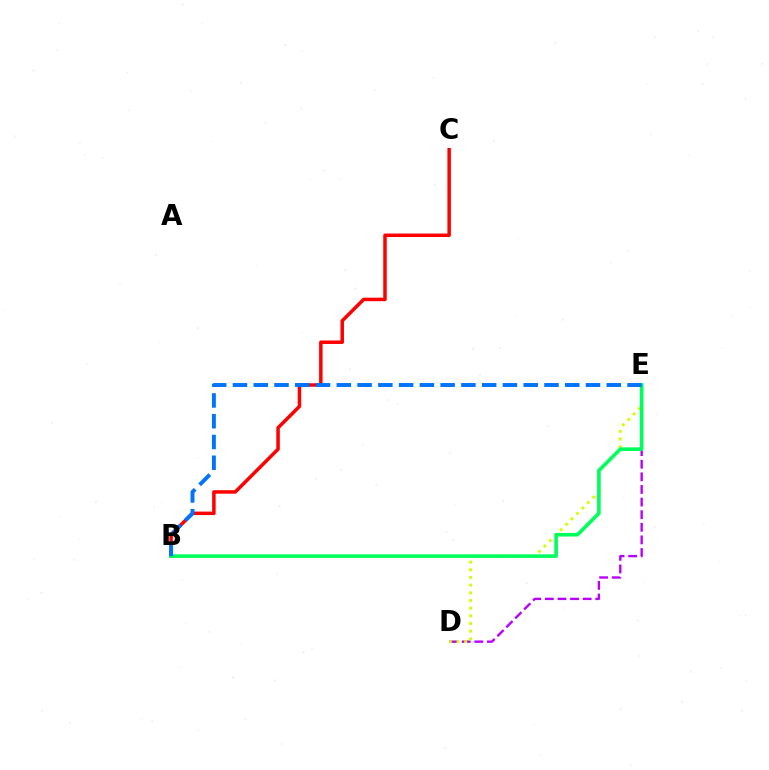{('B', 'C'): [{'color': '#ff0000', 'line_style': 'solid', 'thickness': 2.51}], ('D', 'E'): [{'color': '#b900ff', 'line_style': 'dashed', 'thickness': 1.71}, {'color': '#d1ff00', 'line_style': 'dotted', 'thickness': 2.09}], ('B', 'E'): [{'color': '#00ff5c', 'line_style': 'solid', 'thickness': 2.61}, {'color': '#0074ff', 'line_style': 'dashed', 'thickness': 2.82}]}